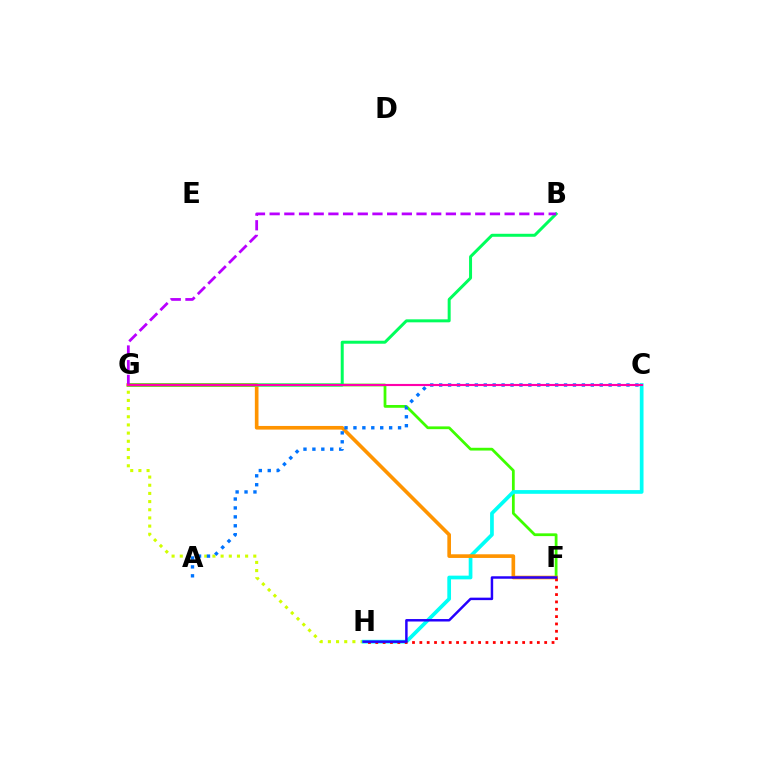{('F', 'G'): [{'color': '#3dff00', 'line_style': 'solid', 'thickness': 1.99}, {'color': '#ff9400', 'line_style': 'solid', 'thickness': 2.63}], ('G', 'H'): [{'color': '#d1ff00', 'line_style': 'dotted', 'thickness': 2.22}], ('C', 'H'): [{'color': '#00fff6', 'line_style': 'solid', 'thickness': 2.67}], ('B', 'G'): [{'color': '#00ff5c', 'line_style': 'solid', 'thickness': 2.15}, {'color': '#b900ff', 'line_style': 'dashed', 'thickness': 2.0}], ('A', 'C'): [{'color': '#0074ff', 'line_style': 'dotted', 'thickness': 2.42}], ('F', 'H'): [{'color': '#ff0000', 'line_style': 'dotted', 'thickness': 2.0}, {'color': '#2500ff', 'line_style': 'solid', 'thickness': 1.78}], ('C', 'G'): [{'color': '#ff00ac', 'line_style': 'solid', 'thickness': 1.53}]}